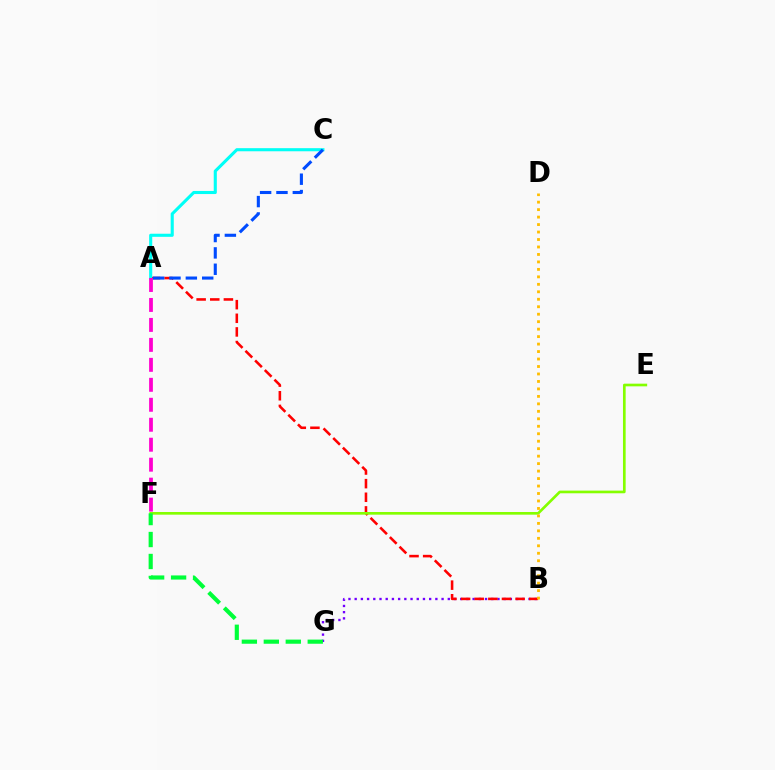{('B', 'G'): [{'color': '#7200ff', 'line_style': 'dotted', 'thickness': 1.69}], ('A', 'B'): [{'color': '#ff0000', 'line_style': 'dashed', 'thickness': 1.85}], ('A', 'C'): [{'color': '#00fff6', 'line_style': 'solid', 'thickness': 2.23}, {'color': '#004bff', 'line_style': 'dashed', 'thickness': 2.22}], ('E', 'F'): [{'color': '#84ff00', 'line_style': 'solid', 'thickness': 1.92}], ('A', 'F'): [{'color': '#ff00cf', 'line_style': 'dashed', 'thickness': 2.71}], ('B', 'D'): [{'color': '#ffbd00', 'line_style': 'dotted', 'thickness': 2.03}], ('F', 'G'): [{'color': '#00ff39', 'line_style': 'dashed', 'thickness': 2.98}]}